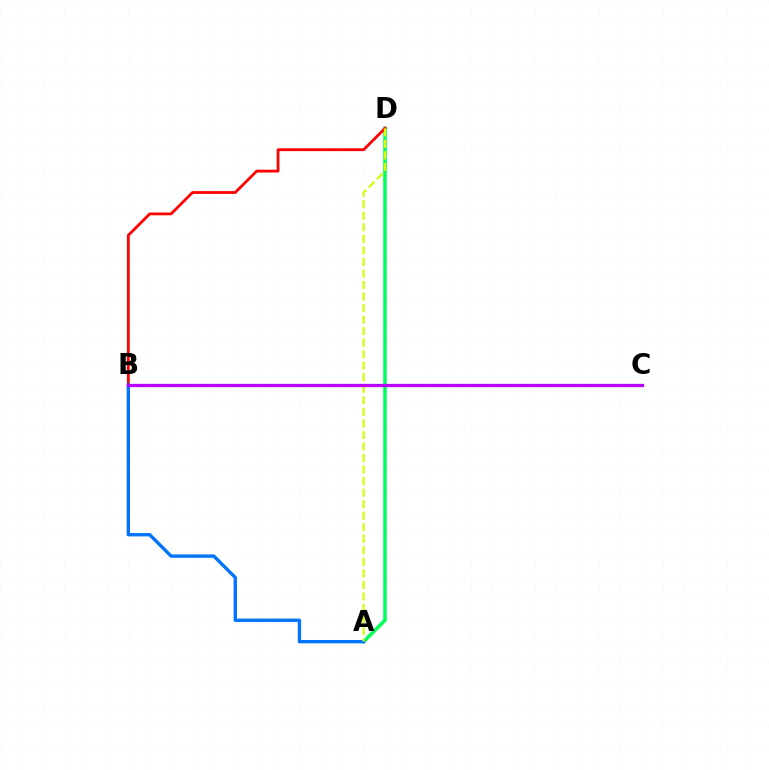{('A', 'D'): [{'color': '#00ff5c', 'line_style': 'solid', 'thickness': 2.55}, {'color': '#d1ff00', 'line_style': 'dashed', 'thickness': 1.57}], ('B', 'D'): [{'color': '#ff0000', 'line_style': 'solid', 'thickness': 2.01}], ('A', 'B'): [{'color': '#0074ff', 'line_style': 'solid', 'thickness': 2.42}], ('B', 'C'): [{'color': '#b900ff', 'line_style': 'solid', 'thickness': 2.36}]}